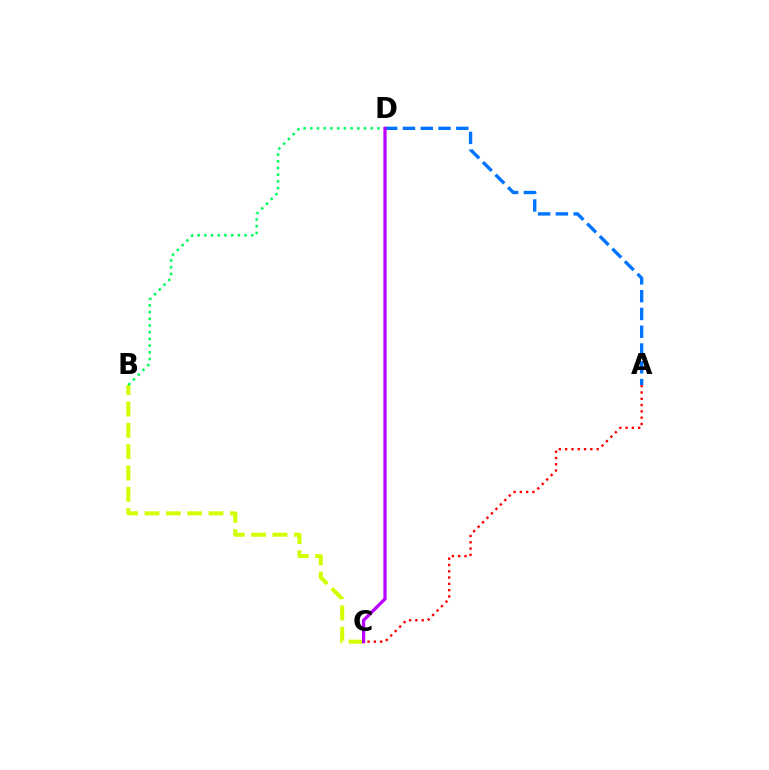{('B', 'C'): [{'color': '#d1ff00', 'line_style': 'dashed', 'thickness': 2.9}], ('A', 'D'): [{'color': '#0074ff', 'line_style': 'dashed', 'thickness': 2.42}], ('A', 'C'): [{'color': '#ff0000', 'line_style': 'dotted', 'thickness': 1.71}], ('B', 'D'): [{'color': '#00ff5c', 'line_style': 'dotted', 'thickness': 1.82}], ('C', 'D'): [{'color': '#b900ff', 'line_style': 'solid', 'thickness': 2.34}]}